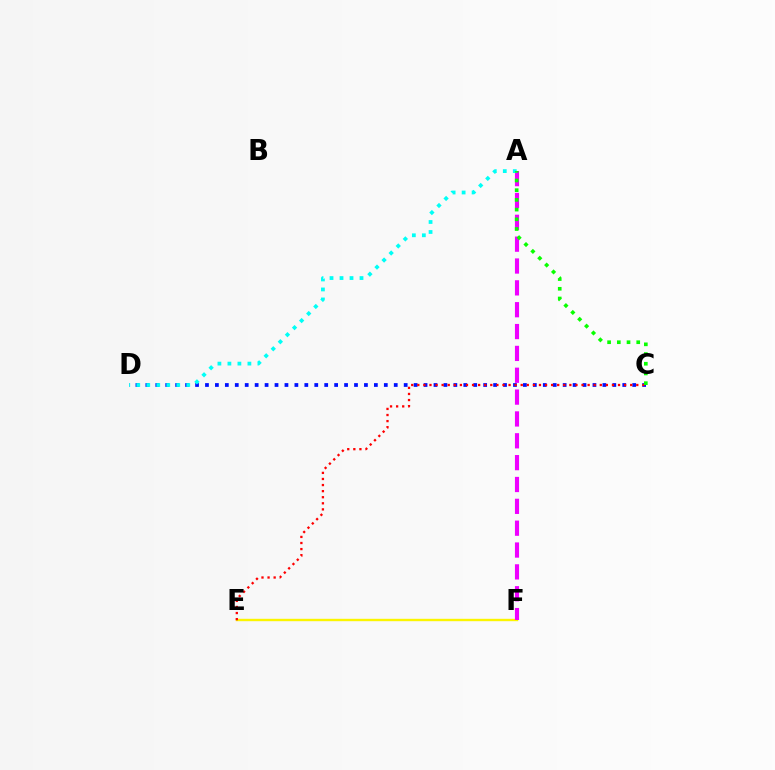{('E', 'F'): [{'color': '#fcf500', 'line_style': 'solid', 'thickness': 1.73}], ('C', 'D'): [{'color': '#0010ff', 'line_style': 'dotted', 'thickness': 2.7}], ('A', 'F'): [{'color': '#ee00ff', 'line_style': 'dashed', 'thickness': 2.97}], ('C', 'E'): [{'color': '#ff0000', 'line_style': 'dotted', 'thickness': 1.65}], ('A', 'D'): [{'color': '#00fff6', 'line_style': 'dotted', 'thickness': 2.72}], ('A', 'C'): [{'color': '#08ff00', 'line_style': 'dotted', 'thickness': 2.64}]}